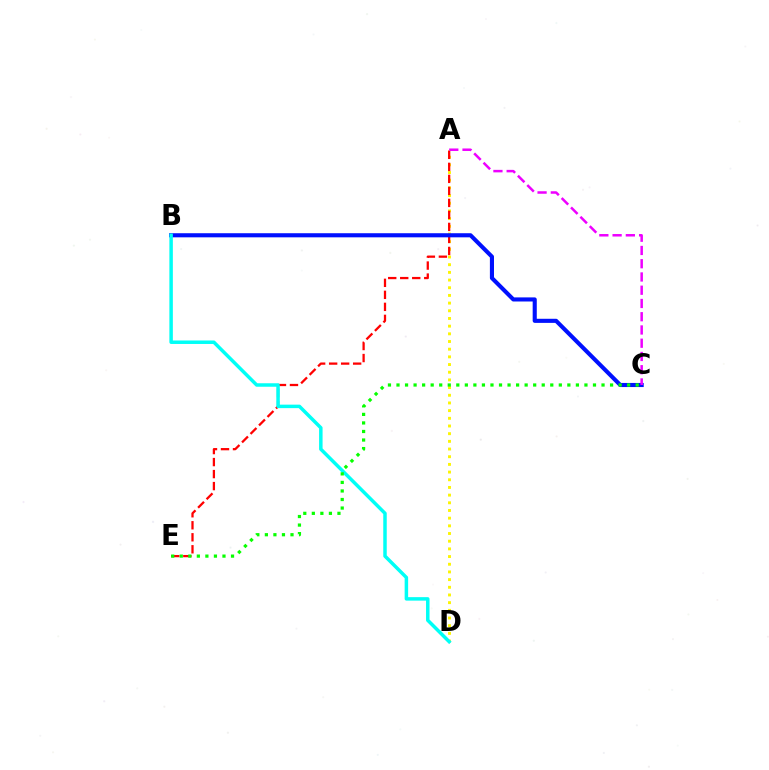{('A', 'D'): [{'color': '#fcf500', 'line_style': 'dotted', 'thickness': 2.09}], ('A', 'E'): [{'color': '#ff0000', 'line_style': 'dashed', 'thickness': 1.63}], ('B', 'C'): [{'color': '#0010ff', 'line_style': 'solid', 'thickness': 2.95}], ('A', 'C'): [{'color': '#ee00ff', 'line_style': 'dashed', 'thickness': 1.8}], ('B', 'D'): [{'color': '#00fff6', 'line_style': 'solid', 'thickness': 2.51}], ('C', 'E'): [{'color': '#08ff00', 'line_style': 'dotted', 'thickness': 2.32}]}